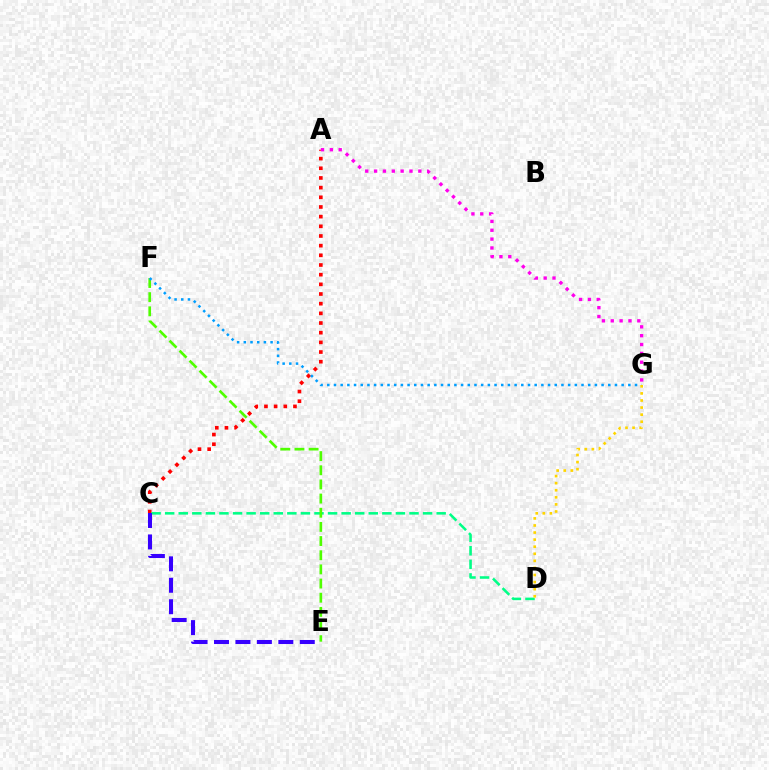{('A', 'C'): [{'color': '#ff0000', 'line_style': 'dotted', 'thickness': 2.63}], ('C', 'D'): [{'color': '#00ff86', 'line_style': 'dashed', 'thickness': 1.84}], ('E', 'F'): [{'color': '#4fff00', 'line_style': 'dashed', 'thickness': 1.92}], ('F', 'G'): [{'color': '#009eff', 'line_style': 'dotted', 'thickness': 1.82}], ('C', 'E'): [{'color': '#3700ff', 'line_style': 'dashed', 'thickness': 2.91}], ('D', 'G'): [{'color': '#ffd500', 'line_style': 'dotted', 'thickness': 1.92}], ('A', 'G'): [{'color': '#ff00ed', 'line_style': 'dotted', 'thickness': 2.4}]}